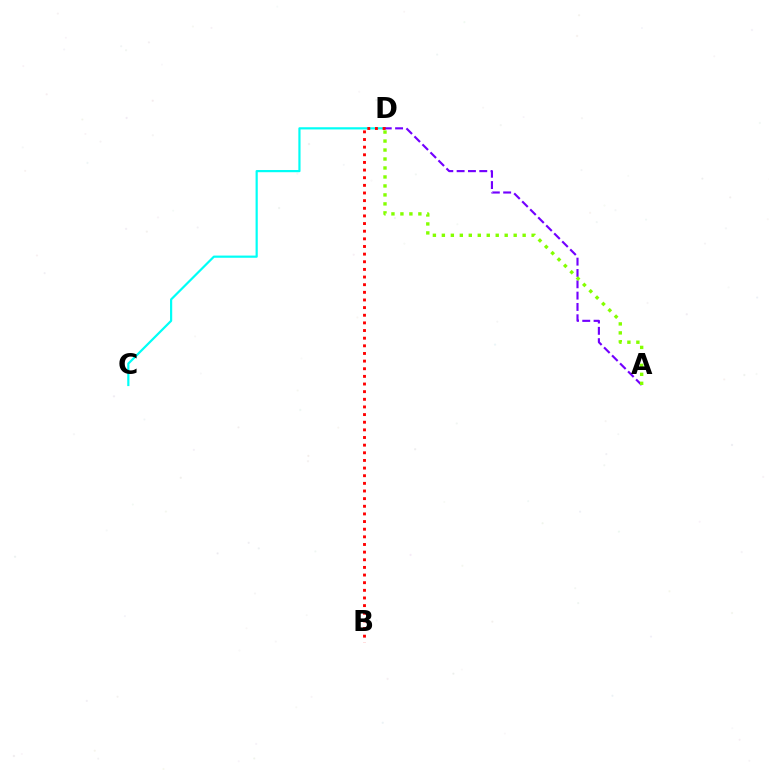{('C', 'D'): [{'color': '#00fff6', 'line_style': 'solid', 'thickness': 1.58}], ('A', 'D'): [{'color': '#7200ff', 'line_style': 'dashed', 'thickness': 1.54}, {'color': '#84ff00', 'line_style': 'dotted', 'thickness': 2.44}], ('B', 'D'): [{'color': '#ff0000', 'line_style': 'dotted', 'thickness': 2.08}]}